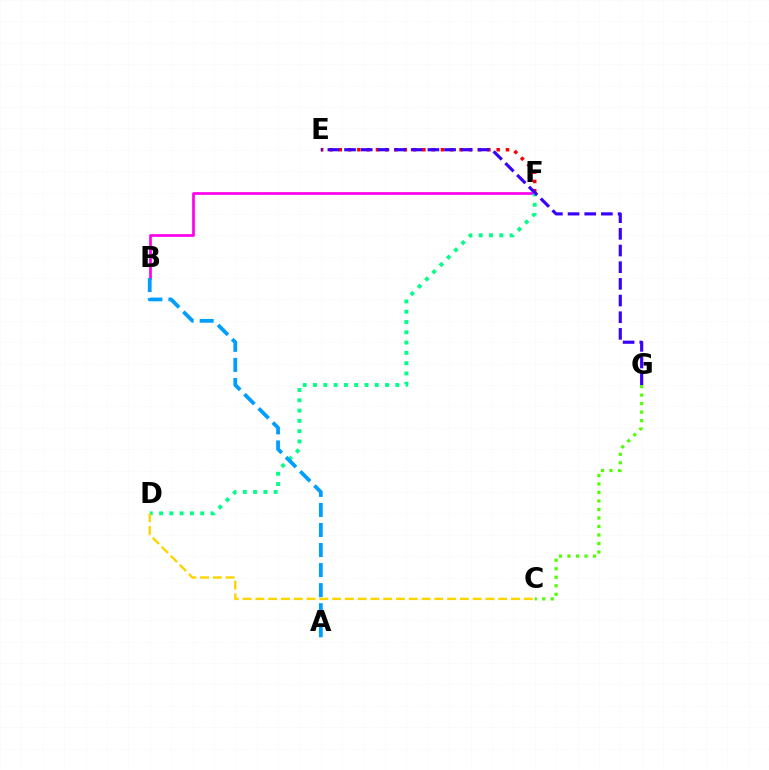{('E', 'F'): [{'color': '#ff0000', 'line_style': 'dotted', 'thickness': 2.52}], ('B', 'F'): [{'color': '#ff00ed', 'line_style': 'solid', 'thickness': 1.94}], ('D', 'F'): [{'color': '#00ff86', 'line_style': 'dotted', 'thickness': 2.8}], ('A', 'B'): [{'color': '#009eff', 'line_style': 'dashed', 'thickness': 2.72}], ('E', 'G'): [{'color': '#3700ff', 'line_style': 'dashed', 'thickness': 2.26}], ('C', 'D'): [{'color': '#ffd500', 'line_style': 'dashed', 'thickness': 1.74}], ('C', 'G'): [{'color': '#4fff00', 'line_style': 'dotted', 'thickness': 2.31}]}